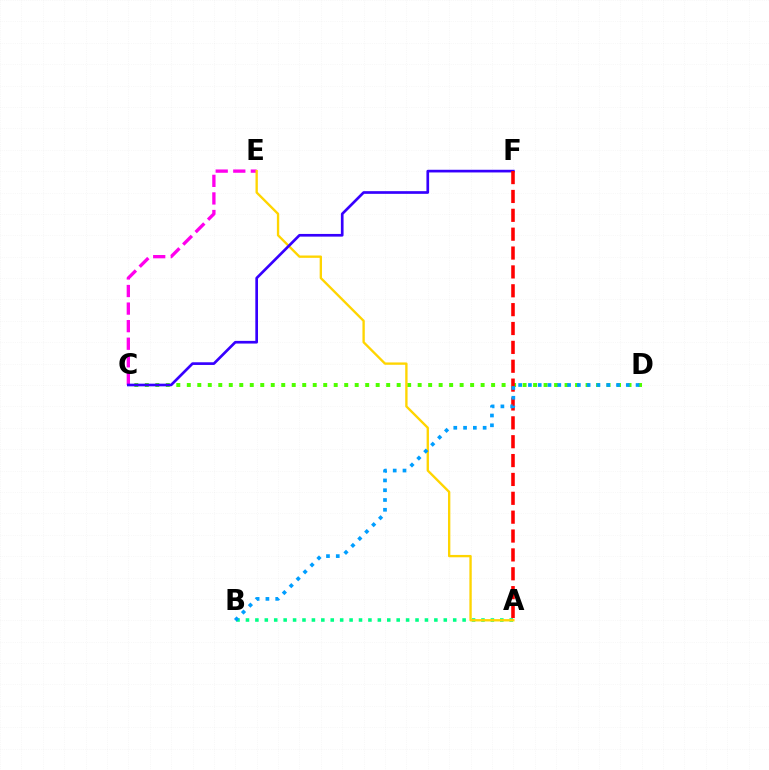{('C', 'D'): [{'color': '#4fff00', 'line_style': 'dotted', 'thickness': 2.85}], ('A', 'B'): [{'color': '#00ff86', 'line_style': 'dotted', 'thickness': 2.56}], ('C', 'E'): [{'color': '#ff00ed', 'line_style': 'dashed', 'thickness': 2.39}], ('A', 'E'): [{'color': '#ffd500', 'line_style': 'solid', 'thickness': 1.69}], ('C', 'F'): [{'color': '#3700ff', 'line_style': 'solid', 'thickness': 1.93}], ('A', 'F'): [{'color': '#ff0000', 'line_style': 'dashed', 'thickness': 2.56}], ('B', 'D'): [{'color': '#009eff', 'line_style': 'dotted', 'thickness': 2.66}]}